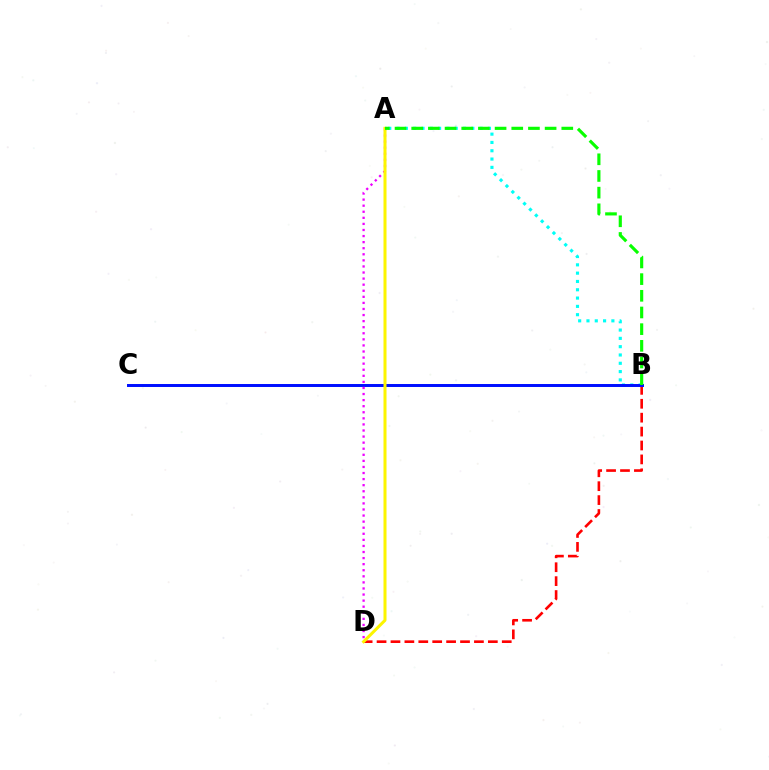{('B', 'D'): [{'color': '#ff0000', 'line_style': 'dashed', 'thickness': 1.89}], ('A', 'B'): [{'color': '#00fff6', 'line_style': 'dotted', 'thickness': 2.26}, {'color': '#08ff00', 'line_style': 'dashed', 'thickness': 2.27}], ('B', 'C'): [{'color': '#0010ff', 'line_style': 'solid', 'thickness': 2.14}], ('A', 'D'): [{'color': '#ee00ff', 'line_style': 'dotted', 'thickness': 1.65}, {'color': '#fcf500', 'line_style': 'solid', 'thickness': 2.17}]}